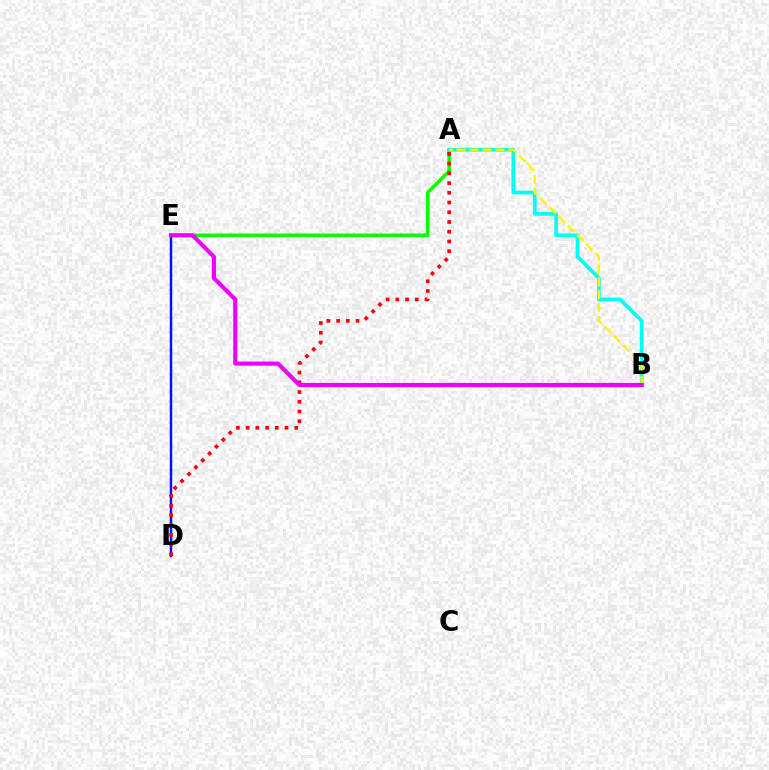{('A', 'E'): [{'color': '#08ff00', 'line_style': 'solid', 'thickness': 2.53}], ('A', 'B'): [{'color': '#00fff6', 'line_style': 'solid', 'thickness': 2.68}, {'color': '#fcf500', 'line_style': 'dashed', 'thickness': 1.76}], ('D', 'E'): [{'color': '#0010ff', 'line_style': 'solid', 'thickness': 1.75}], ('A', 'D'): [{'color': '#ff0000', 'line_style': 'dotted', 'thickness': 2.64}], ('B', 'E'): [{'color': '#ee00ff', 'line_style': 'solid', 'thickness': 2.97}]}